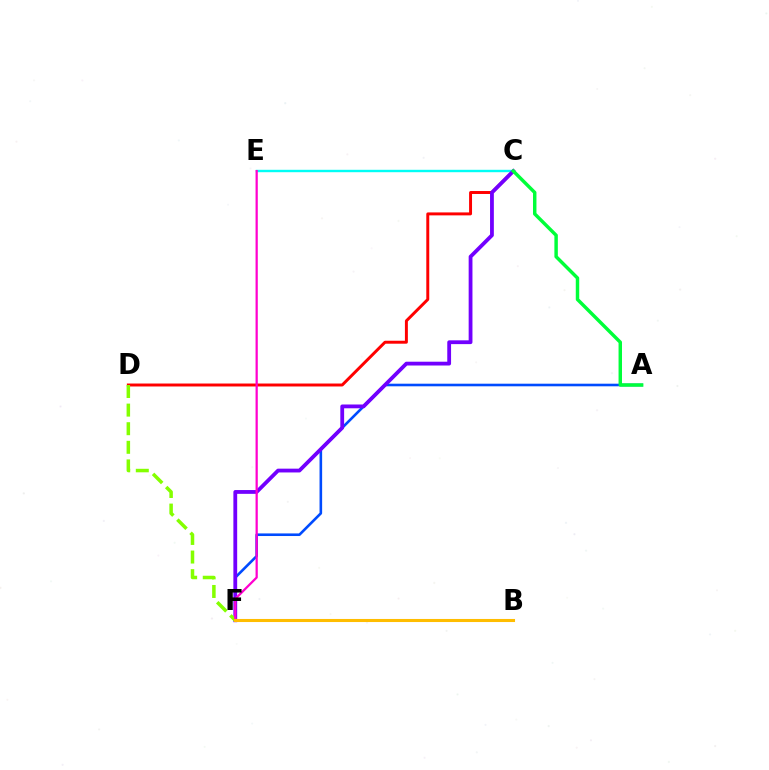{('A', 'F'): [{'color': '#004bff', 'line_style': 'solid', 'thickness': 1.88}], ('C', 'D'): [{'color': '#ff0000', 'line_style': 'solid', 'thickness': 2.12}], ('C', 'E'): [{'color': '#00fff6', 'line_style': 'solid', 'thickness': 1.73}], ('C', 'F'): [{'color': '#7200ff', 'line_style': 'solid', 'thickness': 2.73}], ('D', 'F'): [{'color': '#84ff00', 'line_style': 'dashed', 'thickness': 2.53}], ('A', 'C'): [{'color': '#00ff39', 'line_style': 'solid', 'thickness': 2.48}], ('E', 'F'): [{'color': '#ff00cf', 'line_style': 'solid', 'thickness': 1.62}], ('B', 'F'): [{'color': '#ffbd00', 'line_style': 'solid', 'thickness': 2.21}]}